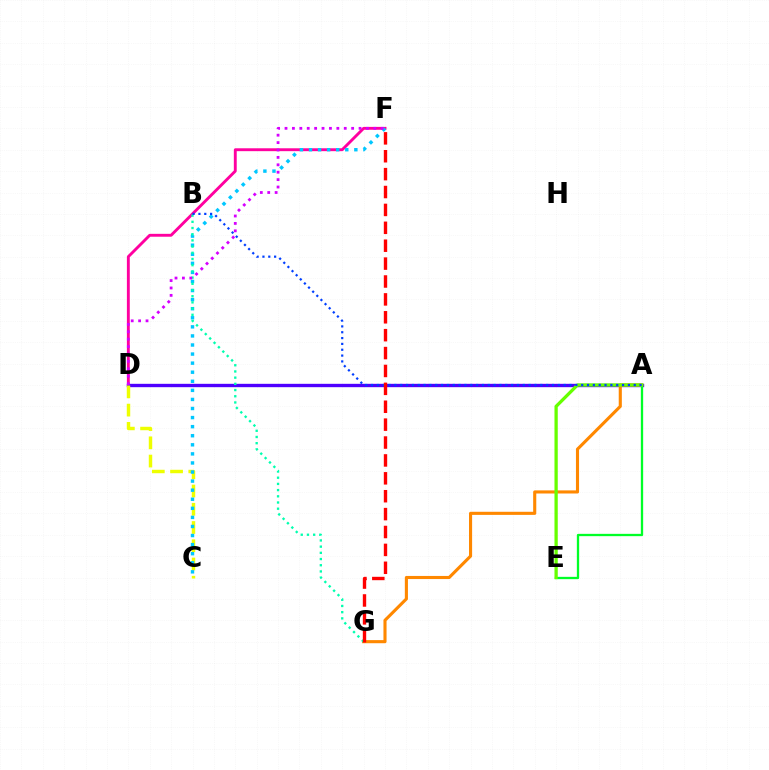{('D', 'F'): [{'color': '#ff00a0', 'line_style': 'solid', 'thickness': 2.08}, {'color': '#d600ff', 'line_style': 'dotted', 'thickness': 2.01}], ('A', 'D'): [{'color': '#4f00ff', 'line_style': 'solid', 'thickness': 2.42}], ('A', 'G'): [{'color': '#ff8800', 'line_style': 'solid', 'thickness': 2.24}], ('A', 'E'): [{'color': '#00ff27', 'line_style': 'solid', 'thickness': 1.66}, {'color': '#66ff00', 'line_style': 'solid', 'thickness': 2.36}], ('C', 'D'): [{'color': '#eeff00', 'line_style': 'dashed', 'thickness': 2.48}], ('C', 'F'): [{'color': '#00c7ff', 'line_style': 'dotted', 'thickness': 2.47}], ('B', 'G'): [{'color': '#00ffaf', 'line_style': 'dotted', 'thickness': 1.68}], ('A', 'B'): [{'color': '#003fff', 'line_style': 'dotted', 'thickness': 1.59}], ('F', 'G'): [{'color': '#ff0000', 'line_style': 'dashed', 'thickness': 2.43}]}